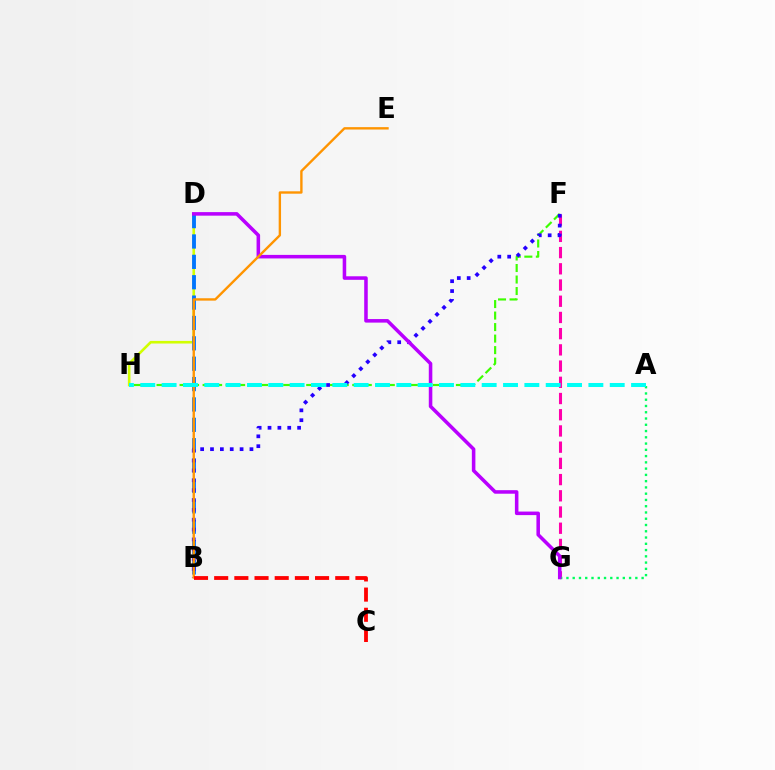{('F', 'H'): [{'color': '#3dff00', 'line_style': 'dashed', 'thickness': 1.56}], ('D', 'H'): [{'color': '#d1ff00', 'line_style': 'solid', 'thickness': 1.88}], ('F', 'G'): [{'color': '#ff00ac', 'line_style': 'dashed', 'thickness': 2.2}], ('B', 'D'): [{'color': '#0074ff', 'line_style': 'dashed', 'thickness': 2.77}], ('B', 'F'): [{'color': '#2500ff', 'line_style': 'dotted', 'thickness': 2.68}], ('A', 'G'): [{'color': '#00ff5c', 'line_style': 'dotted', 'thickness': 1.7}], ('D', 'G'): [{'color': '#b900ff', 'line_style': 'solid', 'thickness': 2.55}], ('B', 'E'): [{'color': '#ff9400', 'line_style': 'solid', 'thickness': 1.71}], ('A', 'H'): [{'color': '#00fff6', 'line_style': 'dashed', 'thickness': 2.9}], ('B', 'C'): [{'color': '#ff0000', 'line_style': 'dashed', 'thickness': 2.74}]}